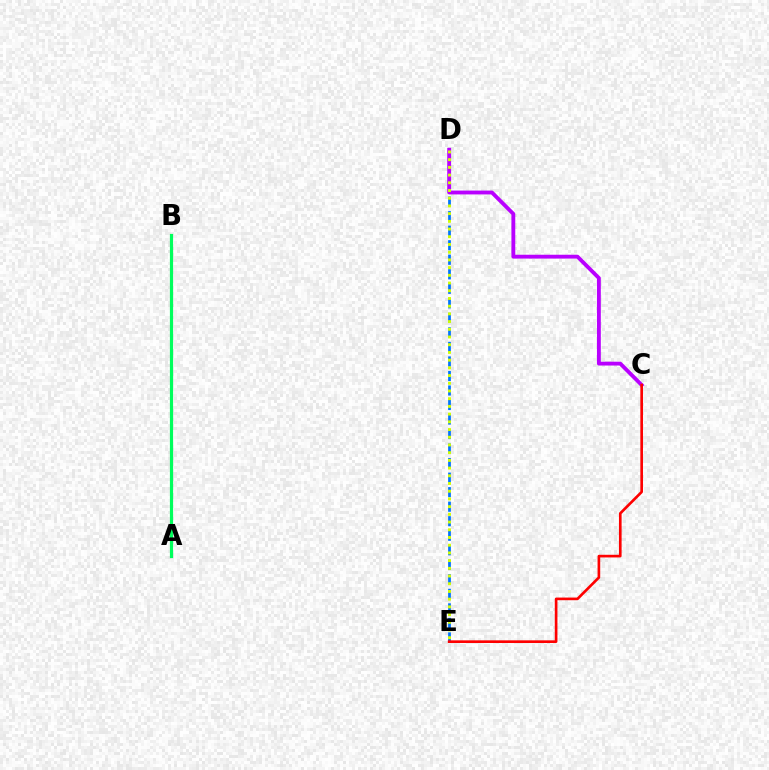{('D', 'E'): [{'color': '#0074ff', 'line_style': 'dashed', 'thickness': 1.97}, {'color': '#d1ff00', 'line_style': 'dotted', 'thickness': 2.09}], ('C', 'D'): [{'color': '#b900ff', 'line_style': 'solid', 'thickness': 2.77}], ('C', 'E'): [{'color': '#ff0000', 'line_style': 'solid', 'thickness': 1.91}], ('A', 'B'): [{'color': '#00ff5c', 'line_style': 'solid', 'thickness': 2.3}]}